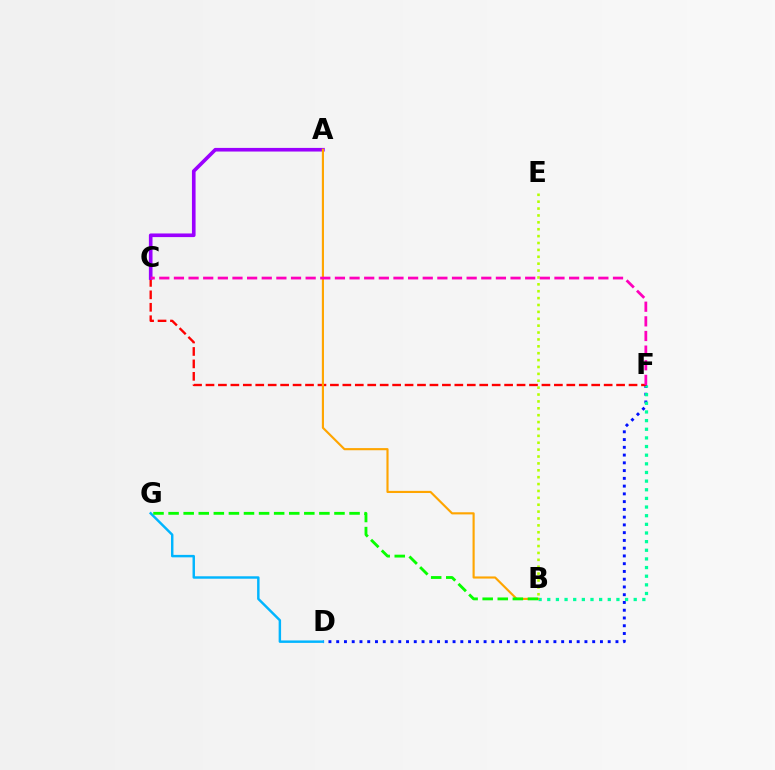{('D', 'F'): [{'color': '#0010ff', 'line_style': 'dotted', 'thickness': 2.11}], ('B', 'F'): [{'color': '#00ff9d', 'line_style': 'dotted', 'thickness': 2.35}], ('C', 'F'): [{'color': '#ff0000', 'line_style': 'dashed', 'thickness': 1.69}, {'color': '#ff00bd', 'line_style': 'dashed', 'thickness': 1.99}], ('A', 'C'): [{'color': '#9b00ff', 'line_style': 'solid', 'thickness': 2.61}], ('D', 'G'): [{'color': '#00b5ff', 'line_style': 'solid', 'thickness': 1.76}], ('B', 'E'): [{'color': '#b3ff00', 'line_style': 'dotted', 'thickness': 1.87}], ('A', 'B'): [{'color': '#ffa500', 'line_style': 'solid', 'thickness': 1.54}], ('B', 'G'): [{'color': '#08ff00', 'line_style': 'dashed', 'thickness': 2.05}]}